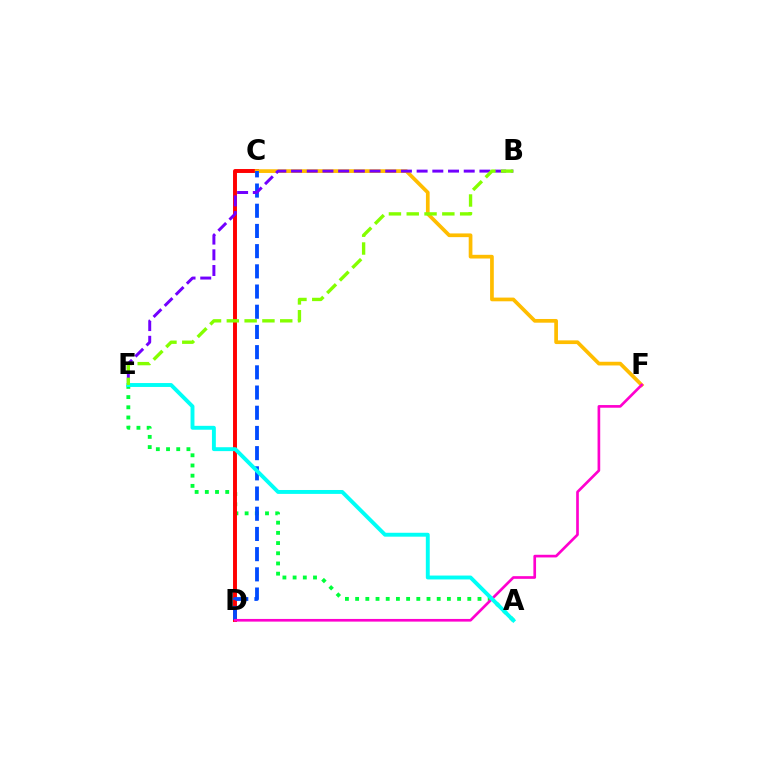{('A', 'E'): [{'color': '#00ff39', 'line_style': 'dotted', 'thickness': 2.77}, {'color': '#00fff6', 'line_style': 'solid', 'thickness': 2.81}], ('C', 'D'): [{'color': '#ff0000', 'line_style': 'solid', 'thickness': 2.83}, {'color': '#004bff', 'line_style': 'dashed', 'thickness': 2.74}], ('C', 'F'): [{'color': '#ffbd00', 'line_style': 'solid', 'thickness': 2.67}], ('D', 'F'): [{'color': '#ff00cf', 'line_style': 'solid', 'thickness': 1.92}], ('B', 'E'): [{'color': '#7200ff', 'line_style': 'dashed', 'thickness': 2.13}, {'color': '#84ff00', 'line_style': 'dashed', 'thickness': 2.42}]}